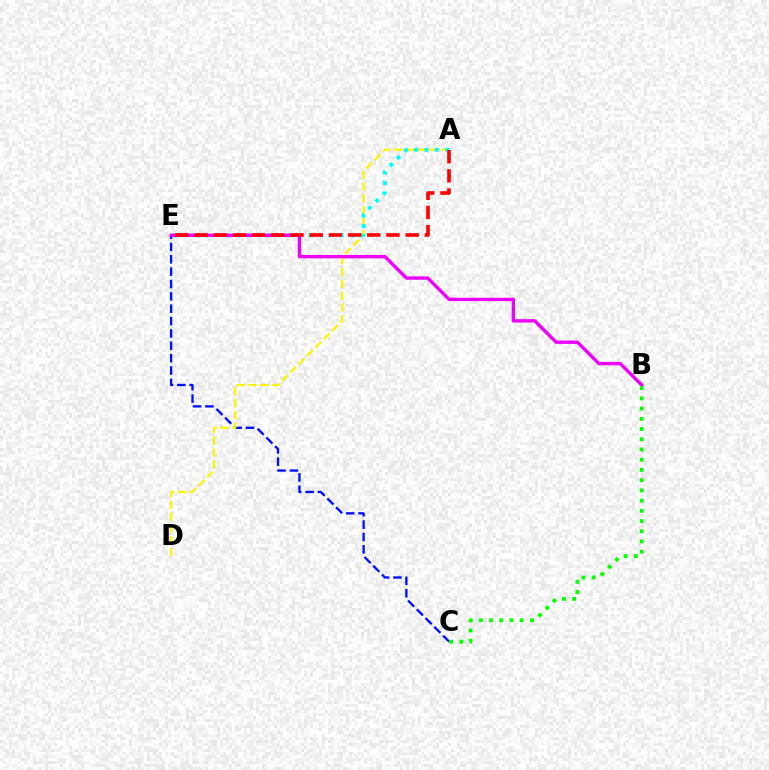{('C', 'E'): [{'color': '#0010ff', 'line_style': 'dashed', 'thickness': 1.68}], ('A', 'D'): [{'color': '#fcf500', 'line_style': 'dashed', 'thickness': 1.6}], ('A', 'E'): [{'color': '#00fff6', 'line_style': 'dotted', 'thickness': 2.82}, {'color': '#ff0000', 'line_style': 'dashed', 'thickness': 2.61}], ('B', 'E'): [{'color': '#ee00ff', 'line_style': 'solid', 'thickness': 2.41}], ('B', 'C'): [{'color': '#08ff00', 'line_style': 'dotted', 'thickness': 2.78}]}